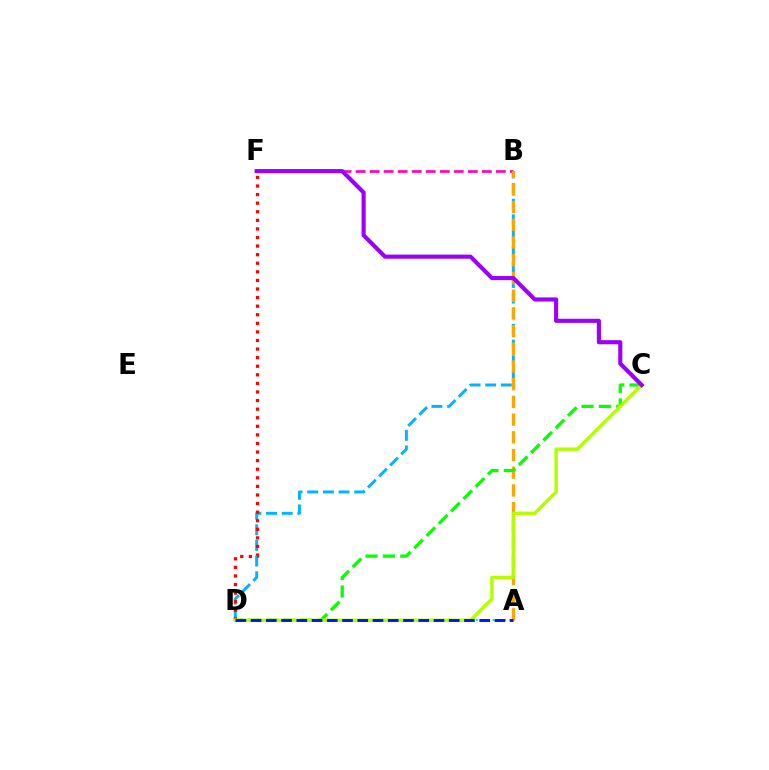{('B', 'F'): [{'color': '#ff00bd', 'line_style': 'dashed', 'thickness': 1.91}], ('B', 'D'): [{'color': '#00b5ff', 'line_style': 'dashed', 'thickness': 2.13}], ('A', 'B'): [{'color': '#ffa500', 'line_style': 'dashed', 'thickness': 2.4}], ('A', 'D'): [{'color': '#00ff9d', 'line_style': 'dotted', 'thickness': 1.52}, {'color': '#0010ff', 'line_style': 'dashed', 'thickness': 2.07}], ('D', 'F'): [{'color': '#ff0000', 'line_style': 'dotted', 'thickness': 2.33}], ('C', 'D'): [{'color': '#08ff00', 'line_style': 'dashed', 'thickness': 2.36}, {'color': '#b3ff00', 'line_style': 'solid', 'thickness': 2.49}], ('C', 'F'): [{'color': '#9b00ff', 'line_style': 'solid', 'thickness': 2.97}]}